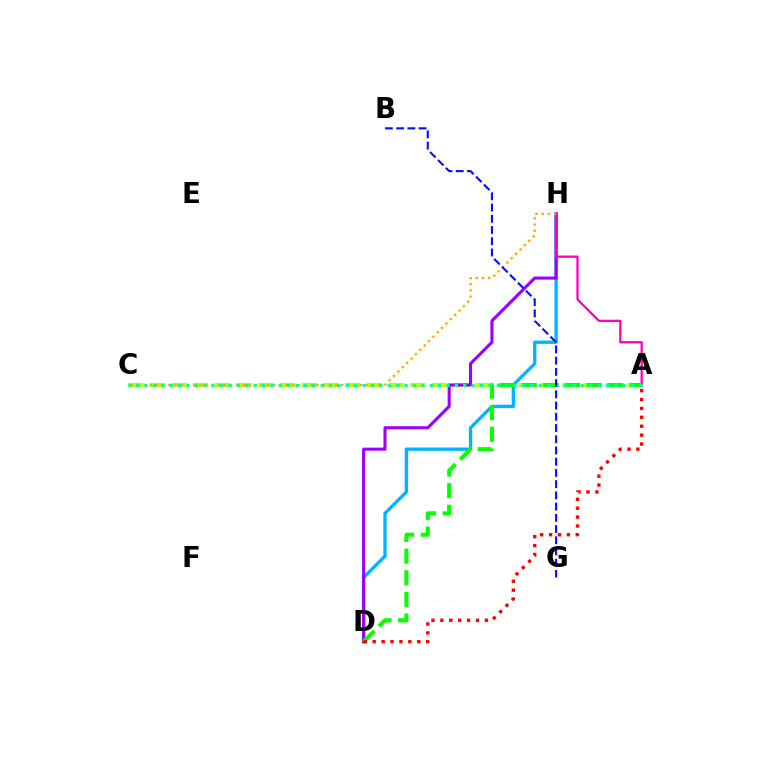{('A', 'C'): [{'color': '#b3ff00', 'line_style': 'dashed', 'thickness': 2.95}, {'color': '#00ff9d', 'line_style': 'dotted', 'thickness': 2.28}], ('D', 'H'): [{'color': '#00b5ff', 'line_style': 'solid', 'thickness': 2.4}, {'color': '#9b00ff', 'line_style': 'solid', 'thickness': 2.22}], ('A', 'H'): [{'color': '#ff00bd', 'line_style': 'solid', 'thickness': 1.64}], ('C', 'H'): [{'color': '#ffa500', 'line_style': 'dotted', 'thickness': 1.68}], ('A', 'D'): [{'color': '#08ff00', 'line_style': 'dashed', 'thickness': 2.94}, {'color': '#ff0000', 'line_style': 'dotted', 'thickness': 2.42}], ('B', 'G'): [{'color': '#0010ff', 'line_style': 'dashed', 'thickness': 1.53}]}